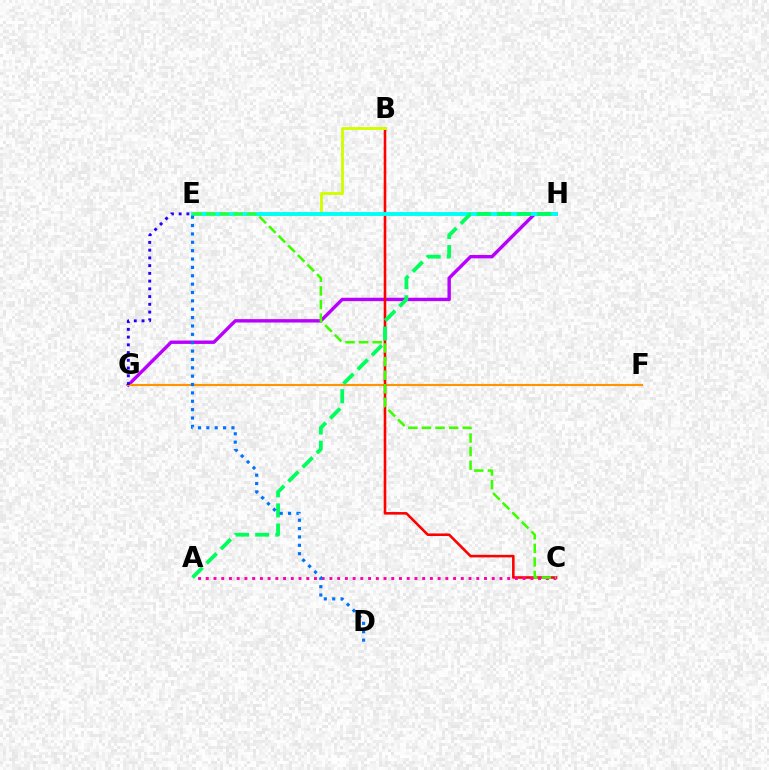{('G', 'H'): [{'color': '#b900ff', 'line_style': 'solid', 'thickness': 2.44}], ('F', 'G'): [{'color': '#ff9400', 'line_style': 'solid', 'thickness': 1.53}], ('B', 'C'): [{'color': '#ff0000', 'line_style': 'solid', 'thickness': 1.86}], ('B', 'E'): [{'color': '#d1ff00', 'line_style': 'solid', 'thickness': 2.08}], ('E', 'H'): [{'color': '#00fff6', 'line_style': 'solid', 'thickness': 2.8}], ('E', 'G'): [{'color': '#2500ff', 'line_style': 'dotted', 'thickness': 2.1}], ('A', 'C'): [{'color': '#ff00ac', 'line_style': 'dotted', 'thickness': 2.1}], ('A', 'H'): [{'color': '#00ff5c', 'line_style': 'dashed', 'thickness': 2.73}], ('D', 'E'): [{'color': '#0074ff', 'line_style': 'dotted', 'thickness': 2.27}], ('C', 'E'): [{'color': '#3dff00', 'line_style': 'dashed', 'thickness': 1.85}]}